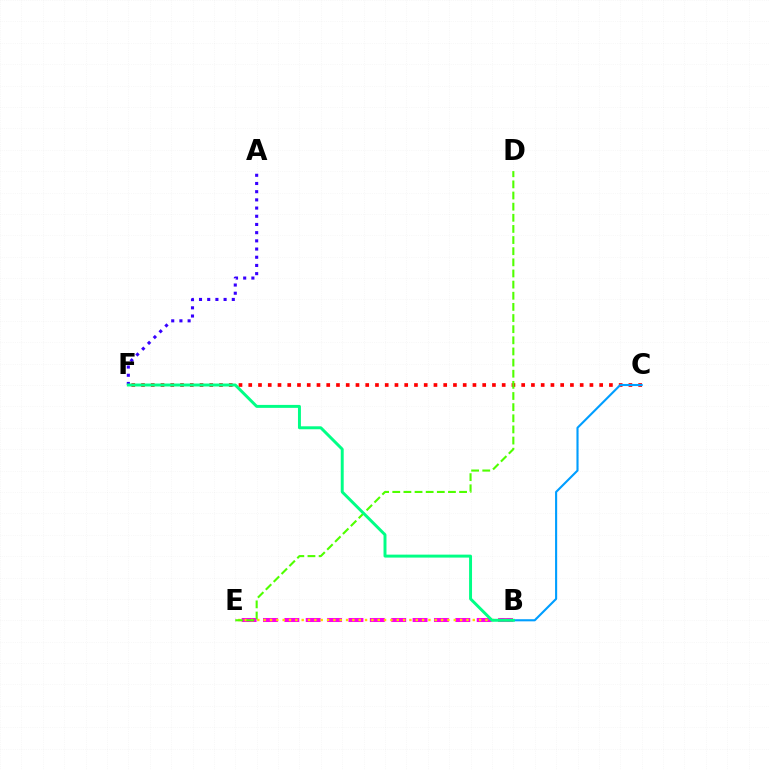{('B', 'E'): [{'color': '#ff00ed', 'line_style': 'dashed', 'thickness': 2.9}, {'color': '#ffd500', 'line_style': 'dotted', 'thickness': 1.72}], ('C', 'F'): [{'color': '#ff0000', 'line_style': 'dotted', 'thickness': 2.65}], ('A', 'F'): [{'color': '#3700ff', 'line_style': 'dotted', 'thickness': 2.23}], ('B', 'C'): [{'color': '#009eff', 'line_style': 'solid', 'thickness': 1.52}], ('D', 'E'): [{'color': '#4fff00', 'line_style': 'dashed', 'thickness': 1.51}], ('B', 'F'): [{'color': '#00ff86', 'line_style': 'solid', 'thickness': 2.13}]}